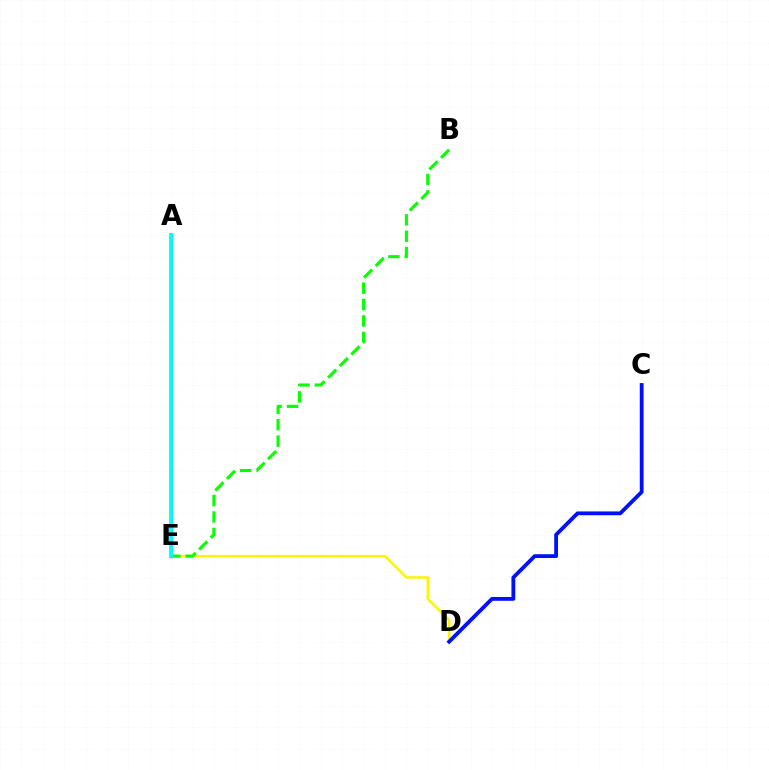{('D', 'E'): [{'color': '#fcf500', 'line_style': 'solid', 'thickness': 1.8}], ('A', 'E'): [{'color': '#ff0000', 'line_style': 'dotted', 'thickness': 1.84}, {'color': '#ee00ff', 'line_style': 'solid', 'thickness': 2.49}, {'color': '#00fff6', 'line_style': 'solid', 'thickness': 2.75}], ('B', 'E'): [{'color': '#08ff00', 'line_style': 'dashed', 'thickness': 2.23}], ('C', 'D'): [{'color': '#0010ff', 'line_style': 'solid', 'thickness': 2.74}]}